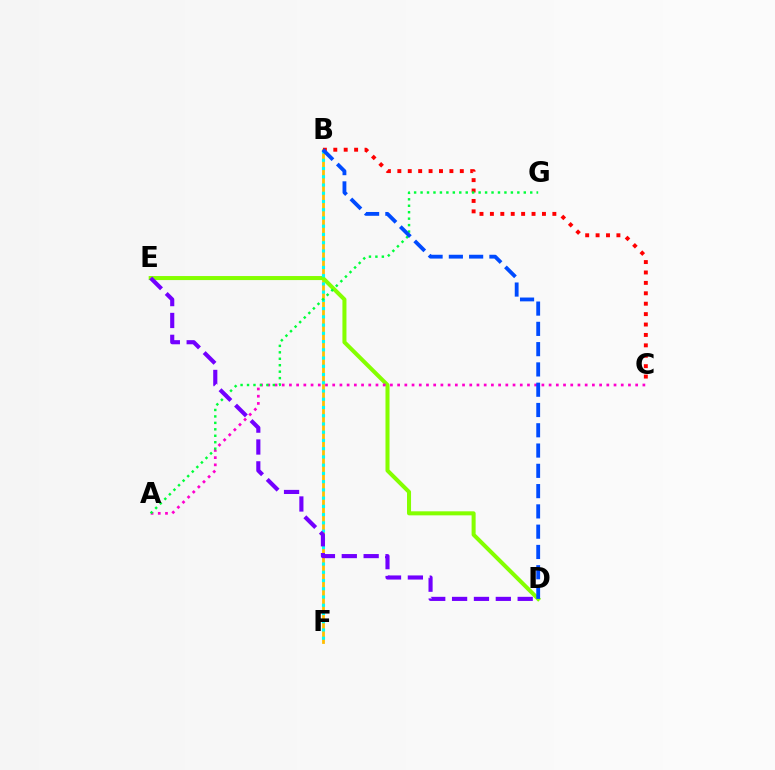{('B', 'F'): [{'color': '#ffbd00', 'line_style': 'solid', 'thickness': 2.0}, {'color': '#00fff6', 'line_style': 'dotted', 'thickness': 2.24}], ('D', 'E'): [{'color': '#84ff00', 'line_style': 'solid', 'thickness': 2.9}, {'color': '#7200ff', 'line_style': 'dashed', 'thickness': 2.97}], ('B', 'C'): [{'color': '#ff0000', 'line_style': 'dotted', 'thickness': 2.83}], ('A', 'C'): [{'color': '#ff00cf', 'line_style': 'dotted', 'thickness': 1.96}], ('A', 'G'): [{'color': '#00ff39', 'line_style': 'dotted', 'thickness': 1.75}], ('B', 'D'): [{'color': '#004bff', 'line_style': 'dashed', 'thickness': 2.76}]}